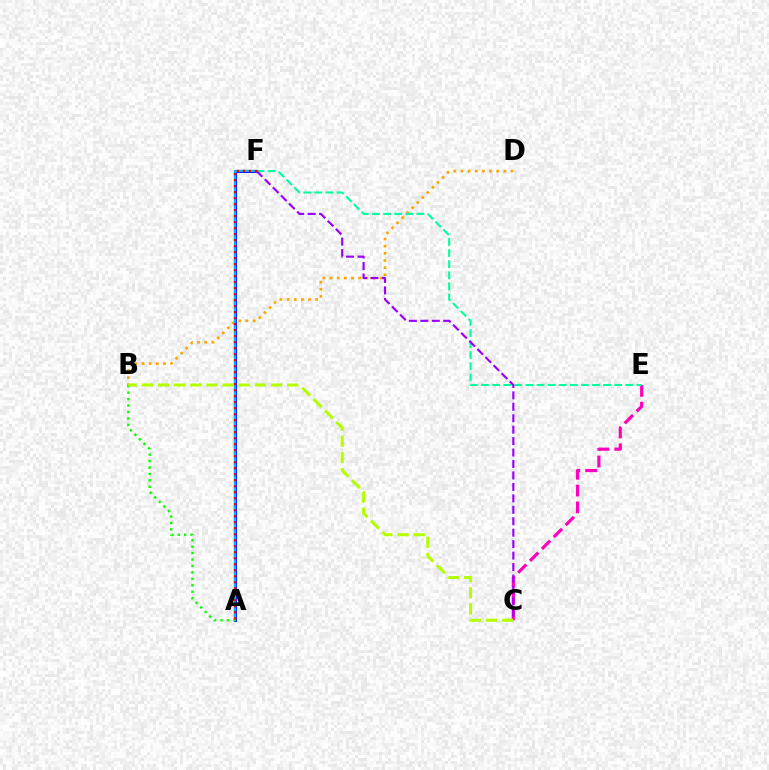{('A', 'F'): [{'color': '#0010ff', 'line_style': 'solid', 'thickness': 2.2}, {'color': '#00b5ff', 'line_style': 'solid', 'thickness': 1.68}, {'color': '#ff0000', 'line_style': 'dotted', 'thickness': 1.63}], ('B', 'D'): [{'color': '#ffa500', 'line_style': 'dotted', 'thickness': 1.94}], ('A', 'B'): [{'color': '#08ff00', 'line_style': 'dotted', 'thickness': 1.75}], ('C', 'E'): [{'color': '#ff00bd', 'line_style': 'dashed', 'thickness': 2.28}], ('E', 'F'): [{'color': '#00ff9d', 'line_style': 'dashed', 'thickness': 1.51}], ('C', 'F'): [{'color': '#9b00ff', 'line_style': 'dashed', 'thickness': 1.56}], ('B', 'C'): [{'color': '#b3ff00', 'line_style': 'dashed', 'thickness': 2.19}]}